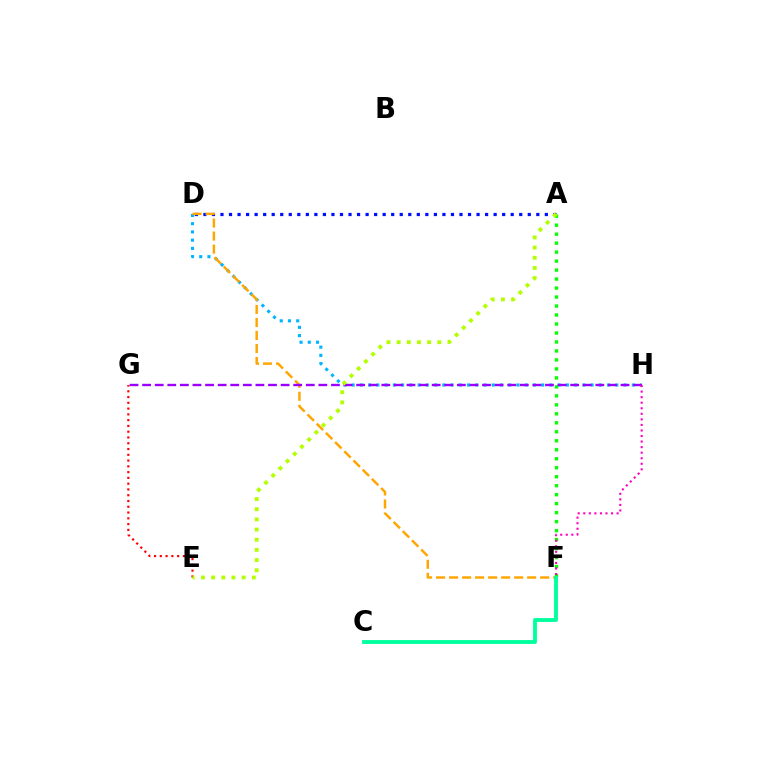{('A', 'D'): [{'color': '#0010ff', 'line_style': 'dotted', 'thickness': 2.32}], ('A', 'F'): [{'color': '#08ff00', 'line_style': 'dotted', 'thickness': 2.44}], ('D', 'H'): [{'color': '#00b5ff', 'line_style': 'dotted', 'thickness': 2.24}], ('D', 'F'): [{'color': '#ffa500', 'line_style': 'dashed', 'thickness': 1.77}], ('G', 'H'): [{'color': '#9b00ff', 'line_style': 'dashed', 'thickness': 1.71}], ('F', 'H'): [{'color': '#ff00bd', 'line_style': 'dotted', 'thickness': 1.51}], ('E', 'G'): [{'color': '#ff0000', 'line_style': 'dotted', 'thickness': 1.57}], ('A', 'E'): [{'color': '#b3ff00', 'line_style': 'dotted', 'thickness': 2.76}], ('C', 'F'): [{'color': '#00ff9d', 'line_style': 'solid', 'thickness': 2.78}]}